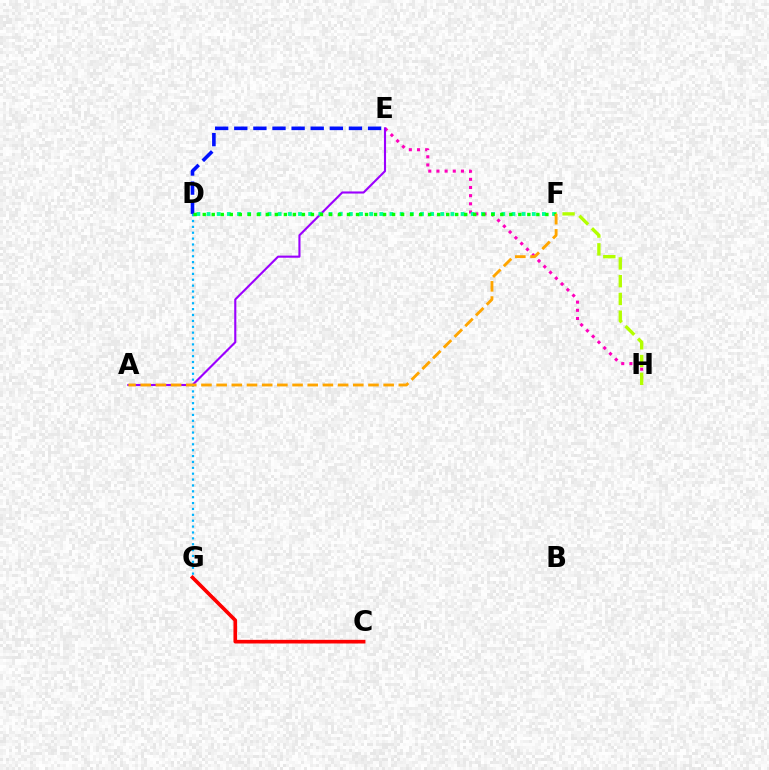{('E', 'H'): [{'color': '#ff00bd', 'line_style': 'dotted', 'thickness': 2.22}], ('D', 'E'): [{'color': '#0010ff', 'line_style': 'dashed', 'thickness': 2.6}], ('A', 'E'): [{'color': '#9b00ff', 'line_style': 'solid', 'thickness': 1.53}], ('D', 'F'): [{'color': '#00ff9d', 'line_style': 'dotted', 'thickness': 2.76}, {'color': '#08ff00', 'line_style': 'dotted', 'thickness': 2.45}], ('D', 'G'): [{'color': '#00b5ff', 'line_style': 'dotted', 'thickness': 1.6}], ('F', 'H'): [{'color': '#b3ff00', 'line_style': 'dashed', 'thickness': 2.41}], ('C', 'G'): [{'color': '#ff0000', 'line_style': 'solid', 'thickness': 2.63}], ('A', 'F'): [{'color': '#ffa500', 'line_style': 'dashed', 'thickness': 2.06}]}